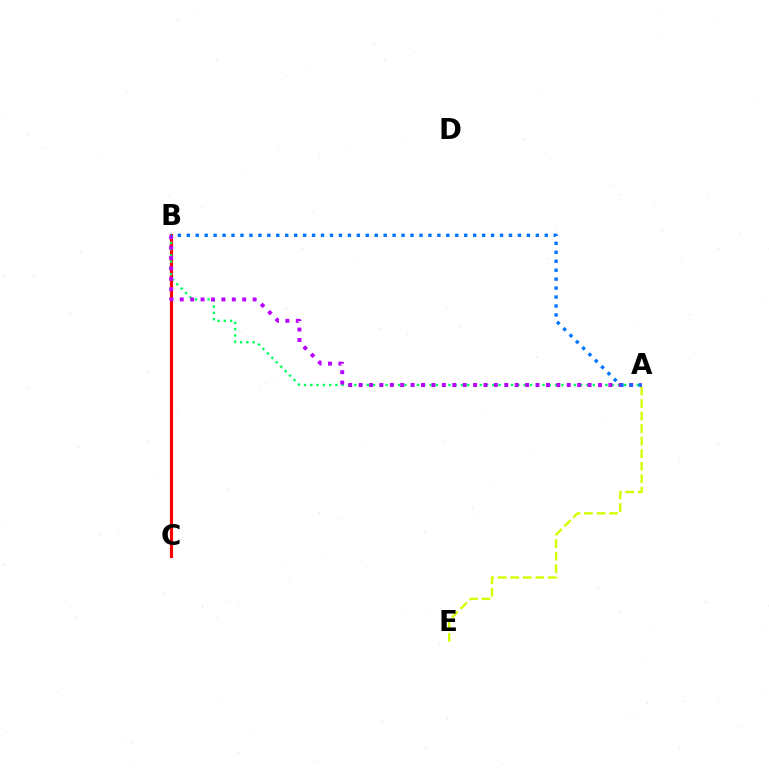{('B', 'C'): [{'color': '#ff0000', 'line_style': 'solid', 'thickness': 2.27}], ('A', 'B'): [{'color': '#00ff5c', 'line_style': 'dotted', 'thickness': 1.71}, {'color': '#b900ff', 'line_style': 'dotted', 'thickness': 2.83}, {'color': '#0074ff', 'line_style': 'dotted', 'thickness': 2.43}], ('A', 'E'): [{'color': '#d1ff00', 'line_style': 'dashed', 'thickness': 1.7}]}